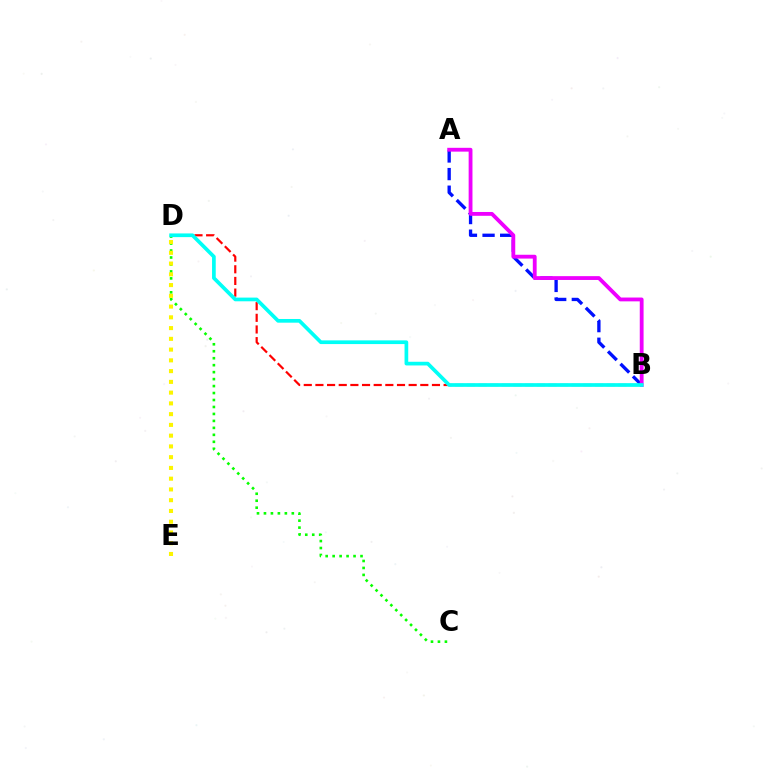{('C', 'D'): [{'color': '#08ff00', 'line_style': 'dotted', 'thickness': 1.89}], ('B', 'D'): [{'color': '#ff0000', 'line_style': 'dashed', 'thickness': 1.58}, {'color': '#00fff6', 'line_style': 'solid', 'thickness': 2.66}], ('A', 'B'): [{'color': '#0010ff', 'line_style': 'dashed', 'thickness': 2.39}, {'color': '#ee00ff', 'line_style': 'solid', 'thickness': 2.75}], ('D', 'E'): [{'color': '#fcf500', 'line_style': 'dotted', 'thickness': 2.92}]}